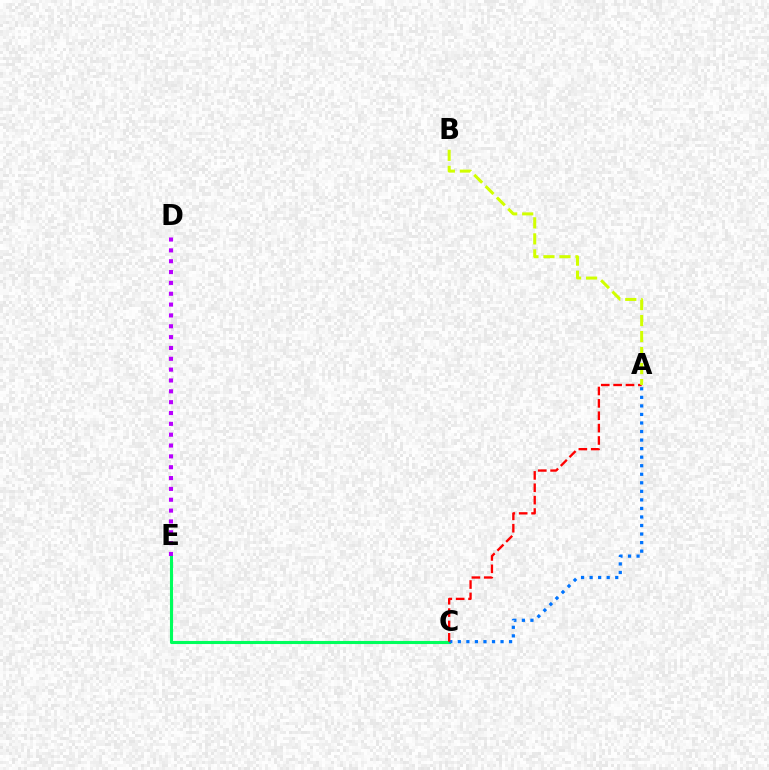{('C', 'E'): [{'color': '#00ff5c', 'line_style': 'solid', 'thickness': 2.23}], ('A', 'C'): [{'color': '#0074ff', 'line_style': 'dotted', 'thickness': 2.32}, {'color': '#ff0000', 'line_style': 'dashed', 'thickness': 1.68}], ('A', 'B'): [{'color': '#d1ff00', 'line_style': 'dashed', 'thickness': 2.17}], ('D', 'E'): [{'color': '#b900ff', 'line_style': 'dotted', 'thickness': 2.95}]}